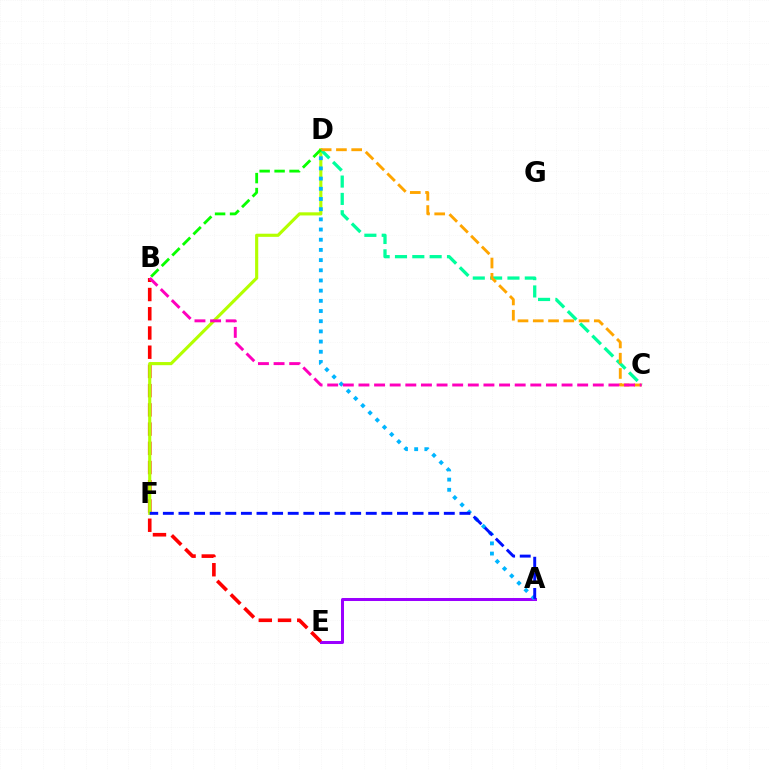{('A', 'E'): [{'color': '#9b00ff', 'line_style': 'solid', 'thickness': 2.17}], ('B', 'E'): [{'color': '#ff0000', 'line_style': 'dashed', 'thickness': 2.61}], ('D', 'F'): [{'color': '#b3ff00', 'line_style': 'solid', 'thickness': 2.26}], ('C', 'D'): [{'color': '#00ff9d', 'line_style': 'dashed', 'thickness': 2.35}, {'color': '#ffa500', 'line_style': 'dashed', 'thickness': 2.07}], ('A', 'D'): [{'color': '#00b5ff', 'line_style': 'dotted', 'thickness': 2.77}], ('B', 'C'): [{'color': '#ff00bd', 'line_style': 'dashed', 'thickness': 2.12}], ('B', 'D'): [{'color': '#08ff00', 'line_style': 'dashed', 'thickness': 2.03}], ('A', 'F'): [{'color': '#0010ff', 'line_style': 'dashed', 'thickness': 2.12}]}